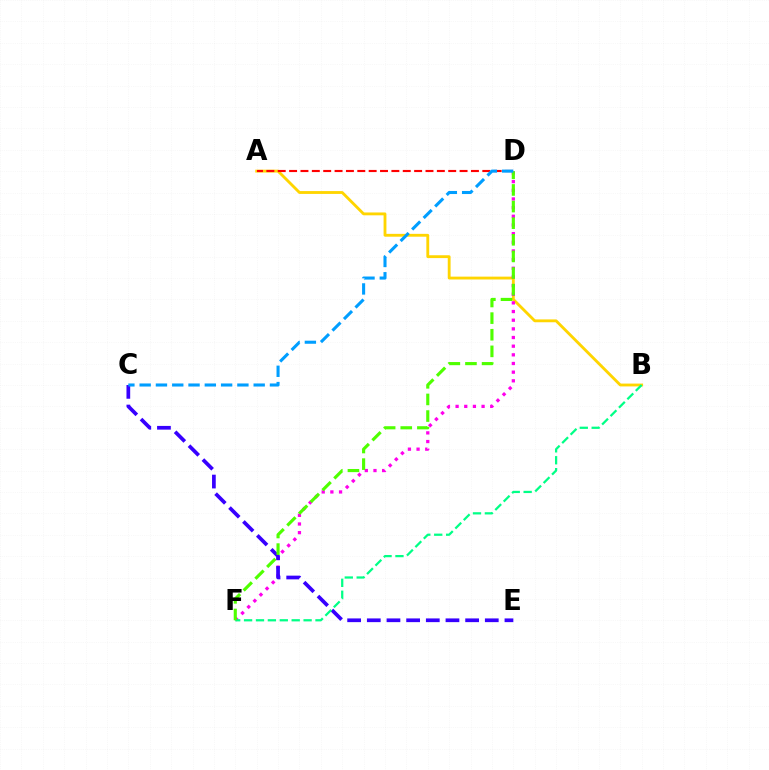{('A', 'B'): [{'color': '#ffd500', 'line_style': 'solid', 'thickness': 2.05}], ('D', 'F'): [{'color': '#ff00ed', 'line_style': 'dotted', 'thickness': 2.35}, {'color': '#4fff00', 'line_style': 'dashed', 'thickness': 2.26}], ('A', 'D'): [{'color': '#ff0000', 'line_style': 'dashed', 'thickness': 1.54}], ('C', 'E'): [{'color': '#3700ff', 'line_style': 'dashed', 'thickness': 2.67}], ('B', 'F'): [{'color': '#00ff86', 'line_style': 'dashed', 'thickness': 1.62}], ('C', 'D'): [{'color': '#009eff', 'line_style': 'dashed', 'thickness': 2.21}]}